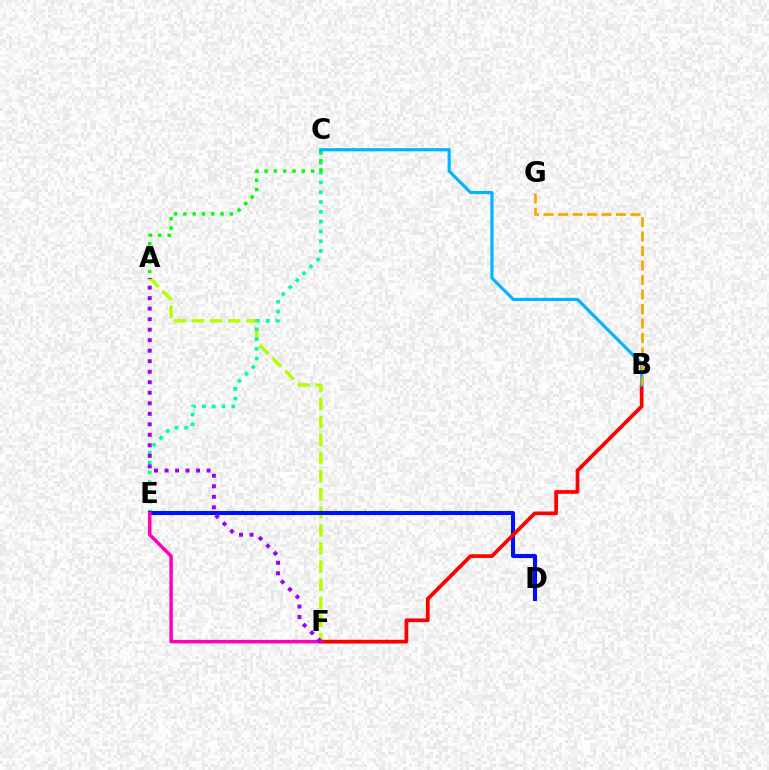{('A', 'F'): [{'color': '#b3ff00', 'line_style': 'dashed', 'thickness': 2.46}, {'color': '#9b00ff', 'line_style': 'dotted', 'thickness': 2.86}], ('C', 'E'): [{'color': '#00ff9d', 'line_style': 'dotted', 'thickness': 2.66}], ('D', 'E'): [{'color': '#0010ff', 'line_style': 'solid', 'thickness': 2.93}], ('B', 'F'): [{'color': '#ff0000', 'line_style': 'solid', 'thickness': 2.68}], ('A', 'C'): [{'color': '#08ff00', 'line_style': 'dotted', 'thickness': 2.52}], ('B', 'C'): [{'color': '#00b5ff', 'line_style': 'solid', 'thickness': 2.27}], ('E', 'F'): [{'color': '#ff00bd', 'line_style': 'solid', 'thickness': 2.51}], ('B', 'G'): [{'color': '#ffa500', 'line_style': 'dashed', 'thickness': 1.97}]}